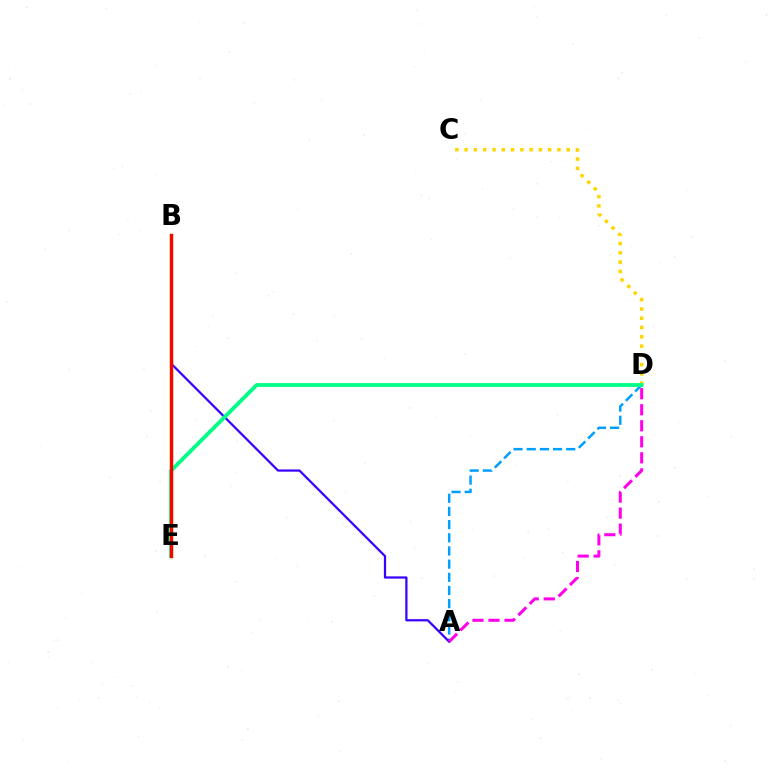{('A', 'D'): [{'color': '#009eff', 'line_style': 'dashed', 'thickness': 1.79}, {'color': '#ff00ed', 'line_style': 'dashed', 'thickness': 2.18}], ('A', 'B'): [{'color': '#3700ff', 'line_style': 'solid', 'thickness': 1.61}], ('C', 'D'): [{'color': '#ffd500', 'line_style': 'dotted', 'thickness': 2.52}], ('B', 'E'): [{'color': '#4fff00', 'line_style': 'solid', 'thickness': 2.41}, {'color': '#ff0000', 'line_style': 'solid', 'thickness': 2.39}], ('D', 'E'): [{'color': '#00ff86', 'line_style': 'solid', 'thickness': 2.74}]}